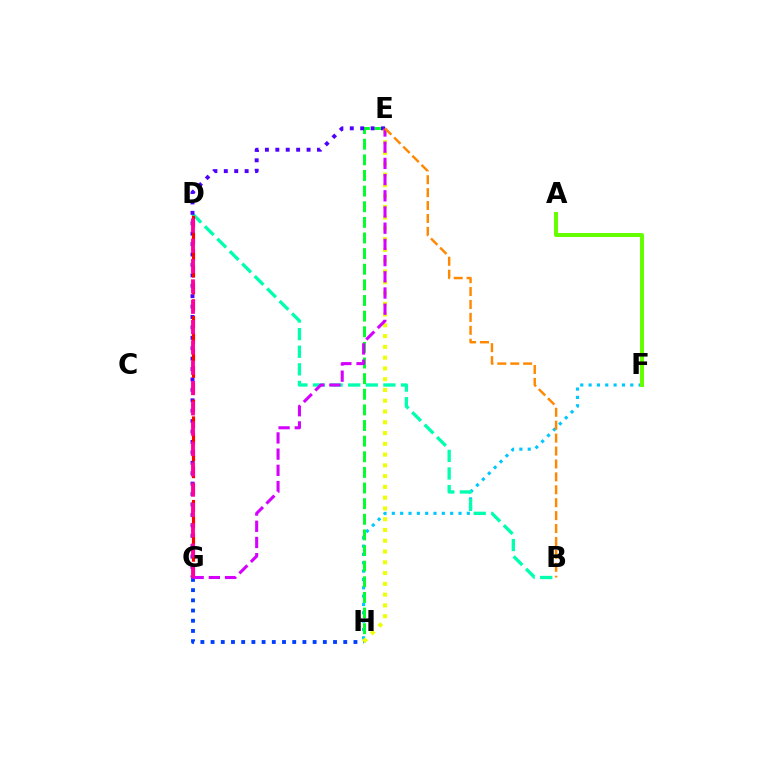{('F', 'H'): [{'color': '#00c7ff', 'line_style': 'dotted', 'thickness': 2.26}], ('B', 'D'): [{'color': '#00ffaf', 'line_style': 'dashed', 'thickness': 2.39}], ('E', 'H'): [{'color': '#00ff27', 'line_style': 'dashed', 'thickness': 2.12}, {'color': '#eeff00', 'line_style': 'dotted', 'thickness': 2.93}], ('E', 'G'): [{'color': '#4f00ff', 'line_style': 'dotted', 'thickness': 2.83}, {'color': '#d600ff', 'line_style': 'dashed', 'thickness': 2.2}], ('D', 'G'): [{'color': '#ff0000', 'line_style': 'dashed', 'thickness': 2.27}, {'color': '#ff00a0', 'line_style': 'dashed', 'thickness': 2.76}], ('G', 'H'): [{'color': '#003fff', 'line_style': 'dotted', 'thickness': 2.77}], ('B', 'E'): [{'color': '#ff8800', 'line_style': 'dashed', 'thickness': 1.75}], ('A', 'F'): [{'color': '#66ff00', 'line_style': 'solid', 'thickness': 2.88}]}